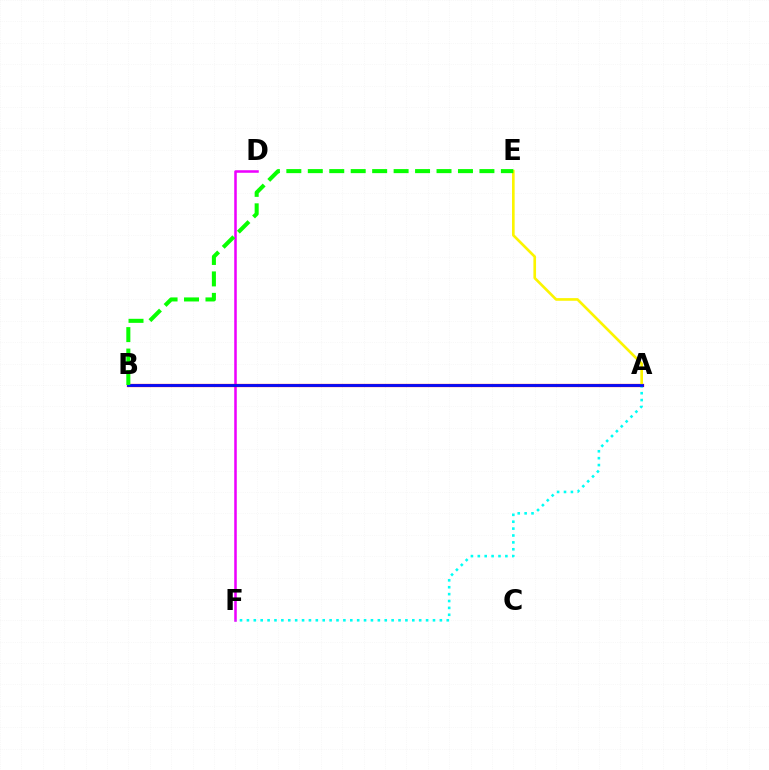{('D', 'F'): [{'color': '#ee00ff', 'line_style': 'solid', 'thickness': 1.83}], ('A', 'B'): [{'color': '#ff0000', 'line_style': 'solid', 'thickness': 2.34}, {'color': '#0010ff', 'line_style': 'solid', 'thickness': 1.99}], ('A', 'E'): [{'color': '#fcf500', 'line_style': 'solid', 'thickness': 1.91}], ('A', 'F'): [{'color': '#00fff6', 'line_style': 'dotted', 'thickness': 1.87}], ('B', 'E'): [{'color': '#08ff00', 'line_style': 'dashed', 'thickness': 2.91}]}